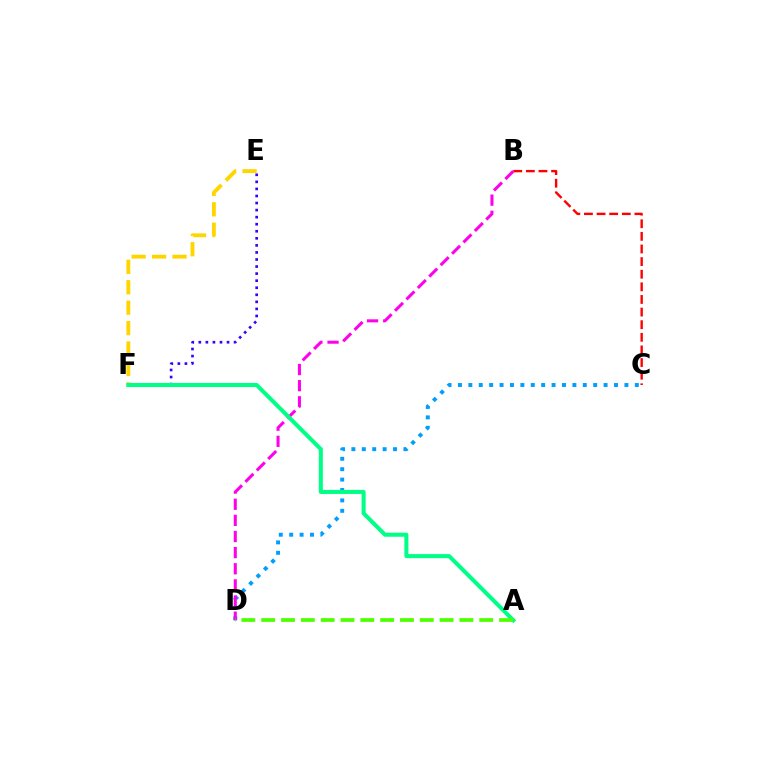{('B', 'C'): [{'color': '#ff0000', 'line_style': 'dashed', 'thickness': 1.71}], ('E', 'F'): [{'color': '#3700ff', 'line_style': 'dotted', 'thickness': 1.92}, {'color': '#ffd500', 'line_style': 'dashed', 'thickness': 2.78}], ('C', 'D'): [{'color': '#009eff', 'line_style': 'dotted', 'thickness': 2.83}], ('B', 'D'): [{'color': '#ff00ed', 'line_style': 'dashed', 'thickness': 2.19}], ('A', 'F'): [{'color': '#00ff86', 'line_style': 'solid', 'thickness': 2.91}], ('A', 'D'): [{'color': '#4fff00', 'line_style': 'dashed', 'thickness': 2.69}]}